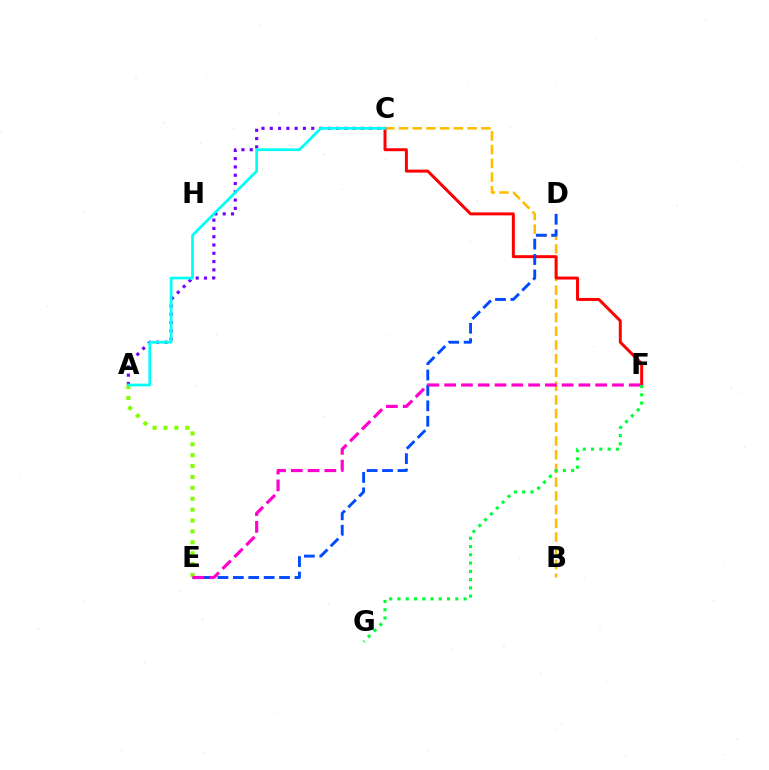{('B', 'C'): [{'color': '#ffbd00', 'line_style': 'dashed', 'thickness': 1.86}], ('A', 'C'): [{'color': '#7200ff', 'line_style': 'dotted', 'thickness': 2.25}, {'color': '#00fff6', 'line_style': 'solid', 'thickness': 1.96}], ('C', 'F'): [{'color': '#ff0000', 'line_style': 'solid', 'thickness': 2.14}], ('D', 'E'): [{'color': '#004bff', 'line_style': 'dashed', 'thickness': 2.09}], ('A', 'E'): [{'color': '#84ff00', 'line_style': 'dotted', 'thickness': 2.96}], ('E', 'F'): [{'color': '#ff00cf', 'line_style': 'dashed', 'thickness': 2.28}], ('F', 'G'): [{'color': '#00ff39', 'line_style': 'dotted', 'thickness': 2.25}]}